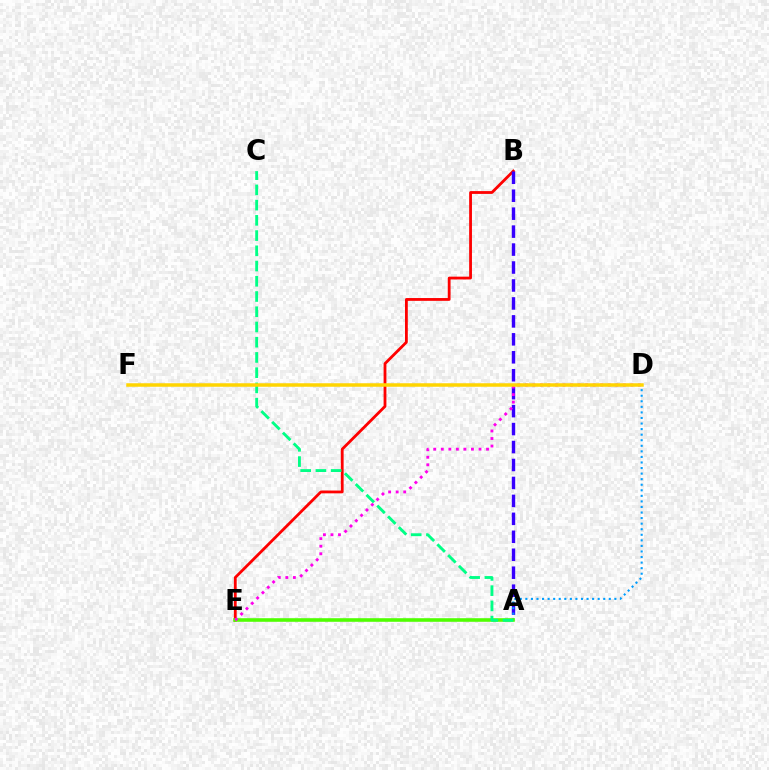{('B', 'E'): [{'color': '#ff0000', 'line_style': 'solid', 'thickness': 2.02}], ('A', 'B'): [{'color': '#3700ff', 'line_style': 'dashed', 'thickness': 2.44}], ('A', 'D'): [{'color': '#009eff', 'line_style': 'dotted', 'thickness': 1.51}], ('A', 'E'): [{'color': '#4fff00', 'line_style': 'solid', 'thickness': 2.58}], ('D', 'E'): [{'color': '#ff00ed', 'line_style': 'dotted', 'thickness': 2.05}], ('A', 'C'): [{'color': '#00ff86', 'line_style': 'dashed', 'thickness': 2.07}], ('D', 'F'): [{'color': '#ffd500', 'line_style': 'solid', 'thickness': 2.52}]}